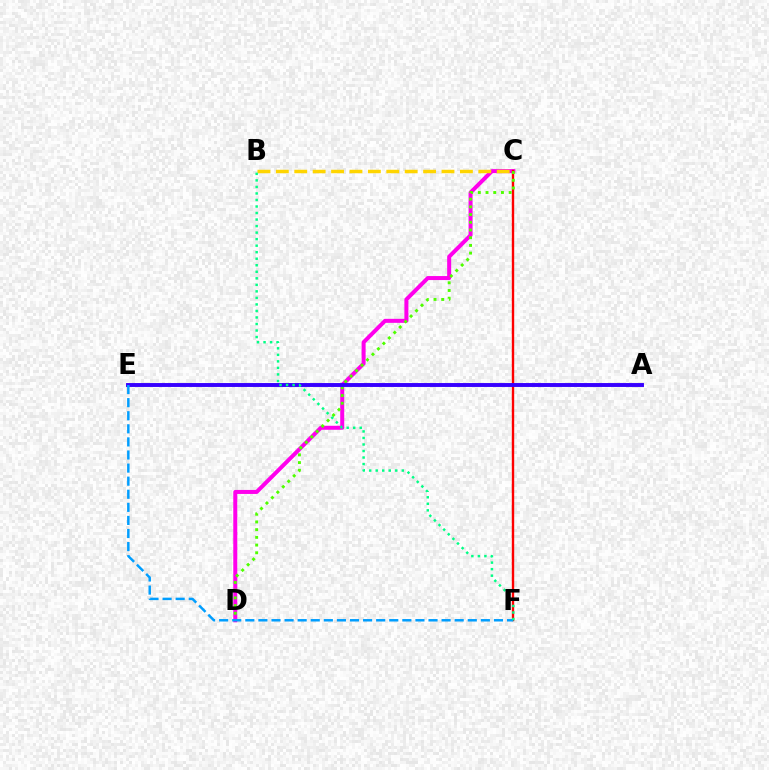{('C', 'D'): [{'color': '#ff00ed', 'line_style': 'solid', 'thickness': 2.88}, {'color': '#4fff00', 'line_style': 'dotted', 'thickness': 2.09}], ('B', 'C'): [{'color': '#ffd500', 'line_style': 'dashed', 'thickness': 2.5}], ('C', 'F'): [{'color': '#ff0000', 'line_style': 'solid', 'thickness': 1.72}], ('A', 'E'): [{'color': '#3700ff', 'line_style': 'solid', 'thickness': 2.81}], ('E', 'F'): [{'color': '#009eff', 'line_style': 'dashed', 'thickness': 1.78}], ('B', 'F'): [{'color': '#00ff86', 'line_style': 'dotted', 'thickness': 1.77}]}